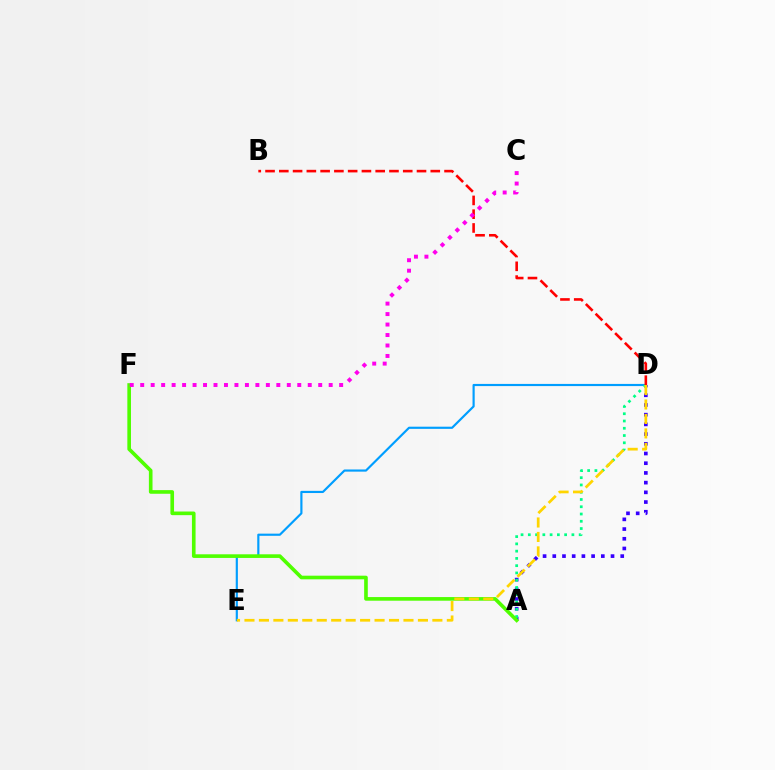{('A', 'D'): [{'color': '#3700ff', 'line_style': 'dotted', 'thickness': 2.64}, {'color': '#00ff86', 'line_style': 'dotted', 'thickness': 1.97}], ('D', 'E'): [{'color': '#009eff', 'line_style': 'solid', 'thickness': 1.56}, {'color': '#ffd500', 'line_style': 'dashed', 'thickness': 1.96}], ('A', 'F'): [{'color': '#4fff00', 'line_style': 'solid', 'thickness': 2.62}], ('B', 'D'): [{'color': '#ff0000', 'line_style': 'dashed', 'thickness': 1.87}], ('C', 'F'): [{'color': '#ff00ed', 'line_style': 'dotted', 'thickness': 2.84}]}